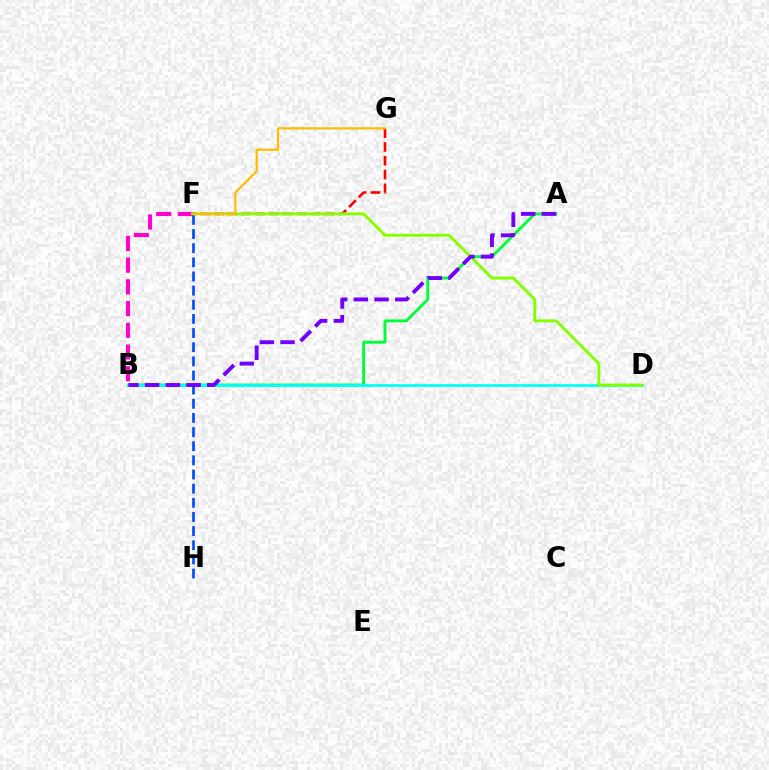{('B', 'F'): [{'color': '#ff00cf', 'line_style': 'dashed', 'thickness': 2.95}], ('A', 'B'): [{'color': '#00ff39', 'line_style': 'solid', 'thickness': 2.09}, {'color': '#7200ff', 'line_style': 'dashed', 'thickness': 2.81}], ('B', 'D'): [{'color': '#00fff6', 'line_style': 'solid', 'thickness': 1.95}], ('F', 'G'): [{'color': '#ff0000', 'line_style': 'dashed', 'thickness': 1.87}, {'color': '#ffbd00', 'line_style': 'solid', 'thickness': 1.58}], ('F', 'H'): [{'color': '#004bff', 'line_style': 'dashed', 'thickness': 1.92}], ('D', 'F'): [{'color': '#84ff00', 'line_style': 'solid', 'thickness': 2.09}]}